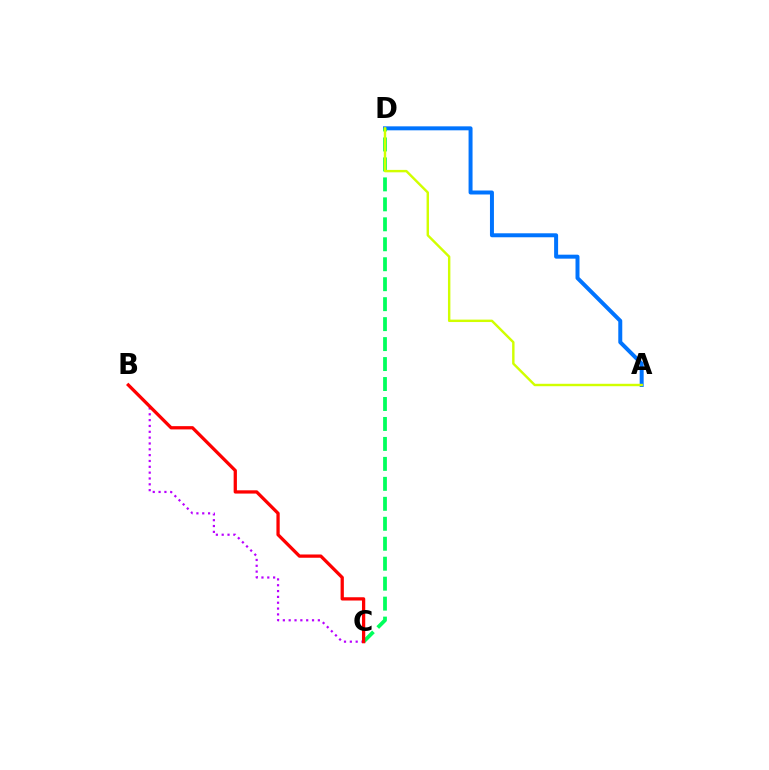{('A', 'D'): [{'color': '#0074ff', 'line_style': 'solid', 'thickness': 2.86}, {'color': '#d1ff00', 'line_style': 'solid', 'thickness': 1.74}], ('C', 'D'): [{'color': '#00ff5c', 'line_style': 'dashed', 'thickness': 2.71}], ('B', 'C'): [{'color': '#b900ff', 'line_style': 'dotted', 'thickness': 1.59}, {'color': '#ff0000', 'line_style': 'solid', 'thickness': 2.35}]}